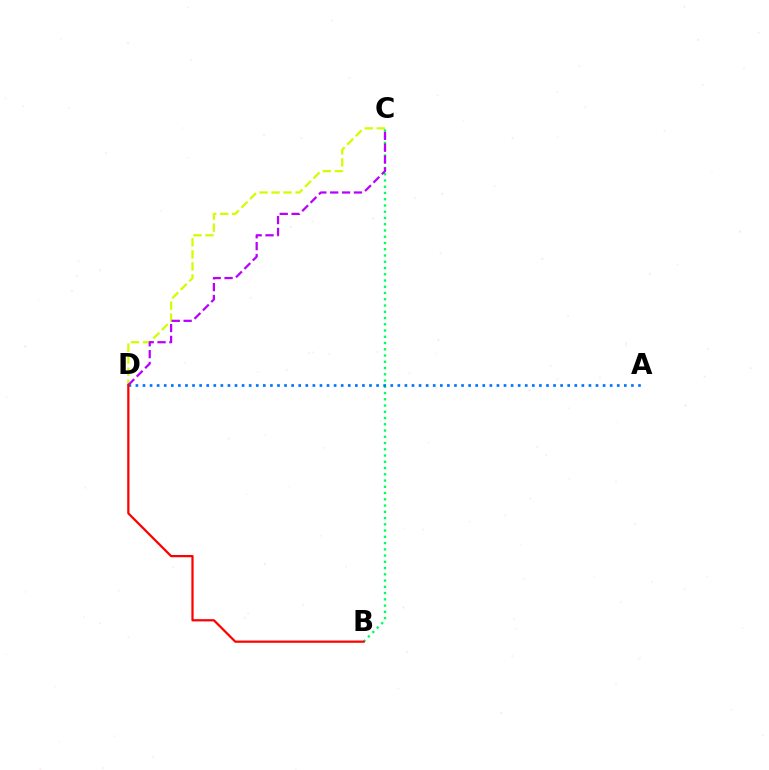{('C', 'D'): [{'color': '#d1ff00', 'line_style': 'dashed', 'thickness': 1.63}, {'color': '#b900ff', 'line_style': 'dashed', 'thickness': 1.61}], ('B', 'C'): [{'color': '#00ff5c', 'line_style': 'dotted', 'thickness': 1.7}], ('A', 'D'): [{'color': '#0074ff', 'line_style': 'dotted', 'thickness': 1.92}], ('B', 'D'): [{'color': '#ff0000', 'line_style': 'solid', 'thickness': 1.61}]}